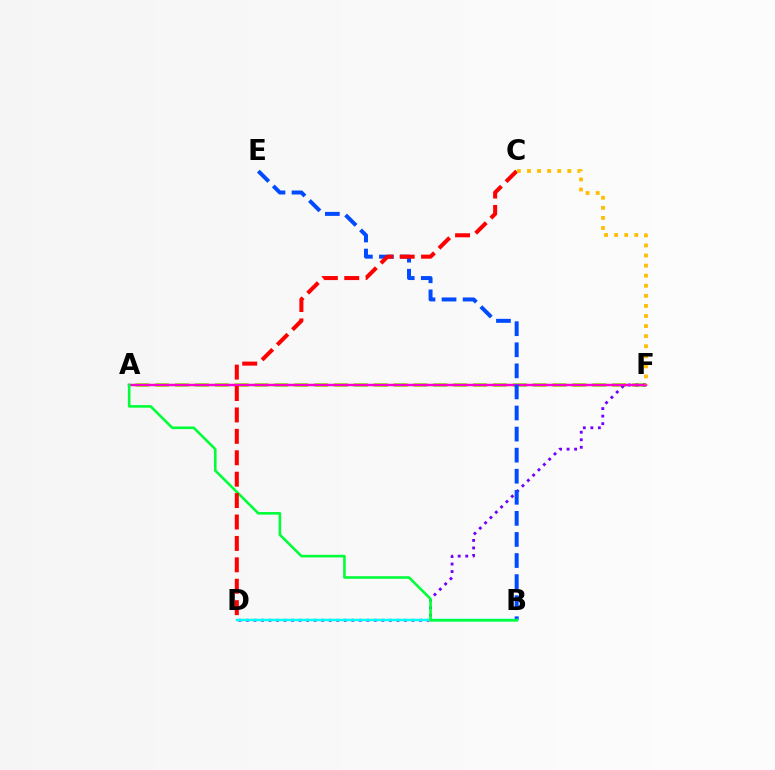{('A', 'F'): [{'color': '#84ff00', 'line_style': 'dashed', 'thickness': 2.7}, {'color': '#ff00cf', 'line_style': 'solid', 'thickness': 1.77}], ('D', 'F'): [{'color': '#7200ff', 'line_style': 'dotted', 'thickness': 2.04}], ('B', 'E'): [{'color': '#004bff', 'line_style': 'dashed', 'thickness': 2.86}], ('B', 'D'): [{'color': '#00fff6', 'line_style': 'solid', 'thickness': 1.8}], ('A', 'B'): [{'color': '#00ff39', 'line_style': 'solid', 'thickness': 1.87}], ('C', 'D'): [{'color': '#ff0000', 'line_style': 'dashed', 'thickness': 2.91}], ('C', 'F'): [{'color': '#ffbd00', 'line_style': 'dotted', 'thickness': 2.74}]}